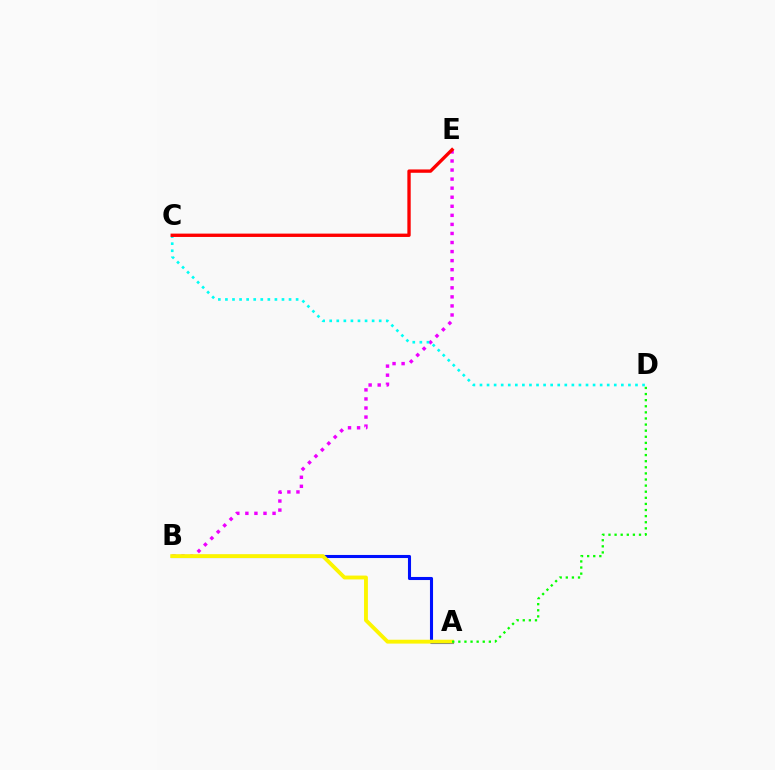{('B', 'E'): [{'color': '#ee00ff', 'line_style': 'dotted', 'thickness': 2.46}], ('C', 'D'): [{'color': '#00fff6', 'line_style': 'dotted', 'thickness': 1.92}], ('A', 'B'): [{'color': '#0010ff', 'line_style': 'solid', 'thickness': 2.22}, {'color': '#fcf500', 'line_style': 'solid', 'thickness': 2.78}], ('A', 'D'): [{'color': '#08ff00', 'line_style': 'dotted', 'thickness': 1.66}], ('C', 'E'): [{'color': '#ff0000', 'line_style': 'solid', 'thickness': 2.41}]}